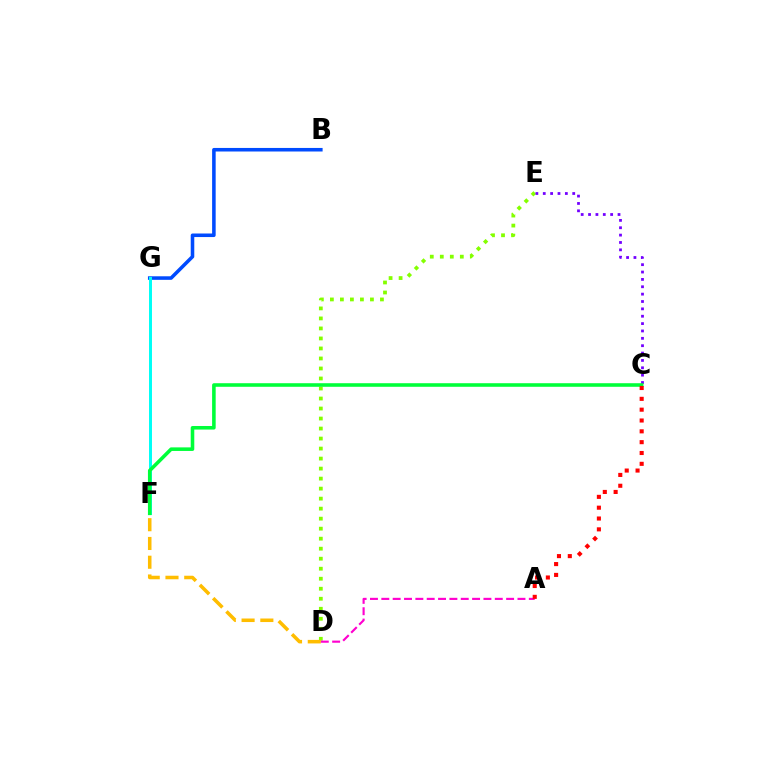{('D', 'E'): [{'color': '#84ff00', 'line_style': 'dotted', 'thickness': 2.72}], ('D', 'F'): [{'color': '#ffbd00', 'line_style': 'dashed', 'thickness': 2.55}], ('A', 'D'): [{'color': '#ff00cf', 'line_style': 'dashed', 'thickness': 1.54}], ('B', 'G'): [{'color': '#004bff', 'line_style': 'solid', 'thickness': 2.56}], ('F', 'G'): [{'color': '#00fff6', 'line_style': 'solid', 'thickness': 2.14}], ('C', 'E'): [{'color': '#7200ff', 'line_style': 'dotted', 'thickness': 2.0}], ('C', 'F'): [{'color': '#00ff39', 'line_style': 'solid', 'thickness': 2.57}], ('A', 'C'): [{'color': '#ff0000', 'line_style': 'dotted', 'thickness': 2.94}]}